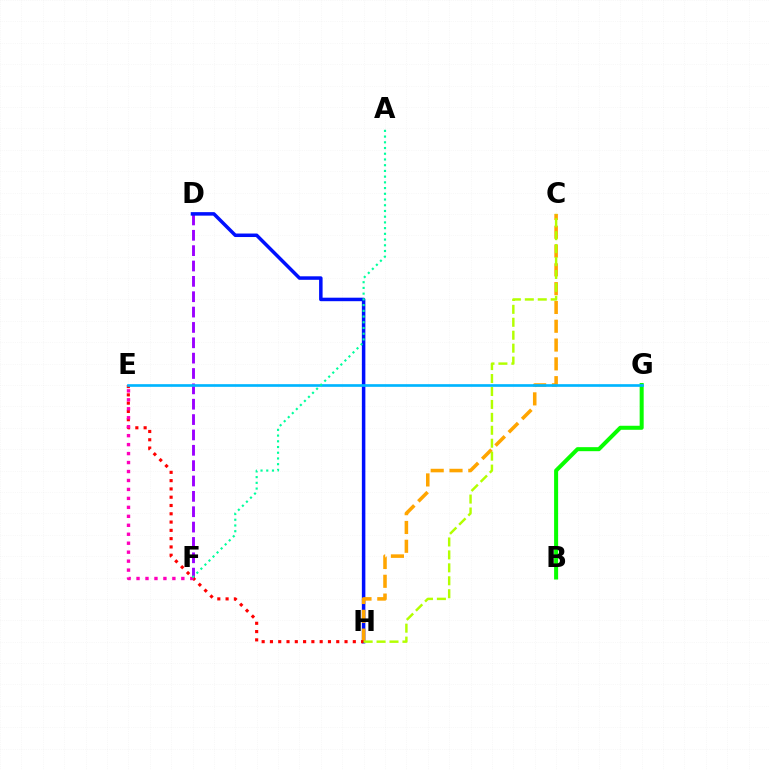{('D', 'F'): [{'color': '#9b00ff', 'line_style': 'dashed', 'thickness': 2.09}], ('D', 'H'): [{'color': '#0010ff', 'line_style': 'solid', 'thickness': 2.52}], ('B', 'G'): [{'color': '#08ff00', 'line_style': 'solid', 'thickness': 2.9}], ('C', 'H'): [{'color': '#ffa500', 'line_style': 'dashed', 'thickness': 2.55}, {'color': '#b3ff00', 'line_style': 'dashed', 'thickness': 1.76}], ('E', 'H'): [{'color': '#ff0000', 'line_style': 'dotted', 'thickness': 2.25}], ('E', 'G'): [{'color': '#00b5ff', 'line_style': 'solid', 'thickness': 1.92}], ('E', 'F'): [{'color': '#ff00bd', 'line_style': 'dotted', 'thickness': 2.44}], ('A', 'F'): [{'color': '#00ff9d', 'line_style': 'dotted', 'thickness': 1.55}]}